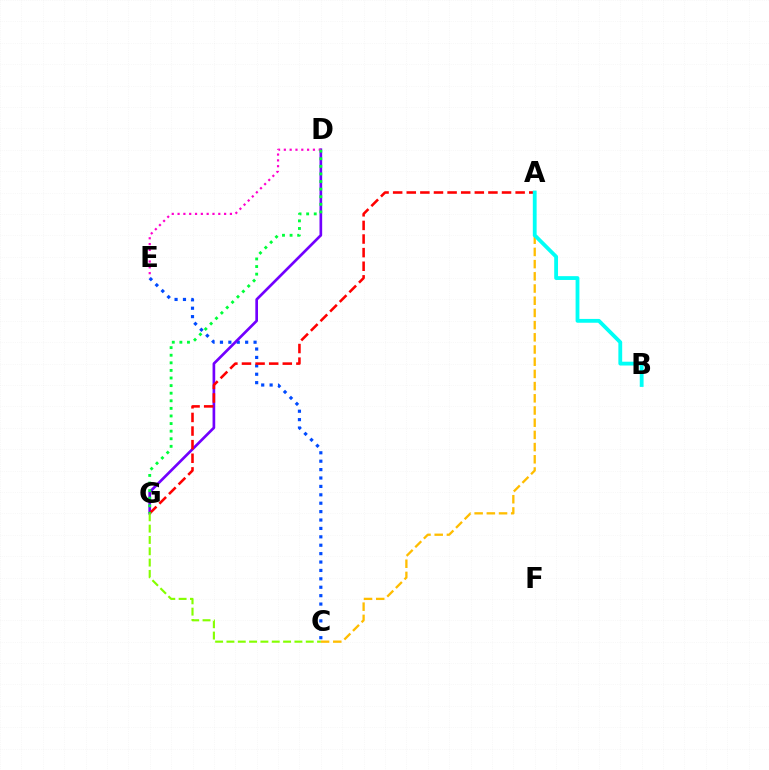{('C', 'E'): [{'color': '#004bff', 'line_style': 'dotted', 'thickness': 2.28}], ('D', 'G'): [{'color': '#7200ff', 'line_style': 'solid', 'thickness': 1.93}, {'color': '#00ff39', 'line_style': 'dotted', 'thickness': 2.06}], ('A', 'G'): [{'color': '#ff0000', 'line_style': 'dashed', 'thickness': 1.85}], ('D', 'E'): [{'color': '#ff00cf', 'line_style': 'dotted', 'thickness': 1.58}], ('A', 'C'): [{'color': '#ffbd00', 'line_style': 'dashed', 'thickness': 1.66}], ('A', 'B'): [{'color': '#00fff6', 'line_style': 'solid', 'thickness': 2.75}], ('C', 'G'): [{'color': '#84ff00', 'line_style': 'dashed', 'thickness': 1.54}]}